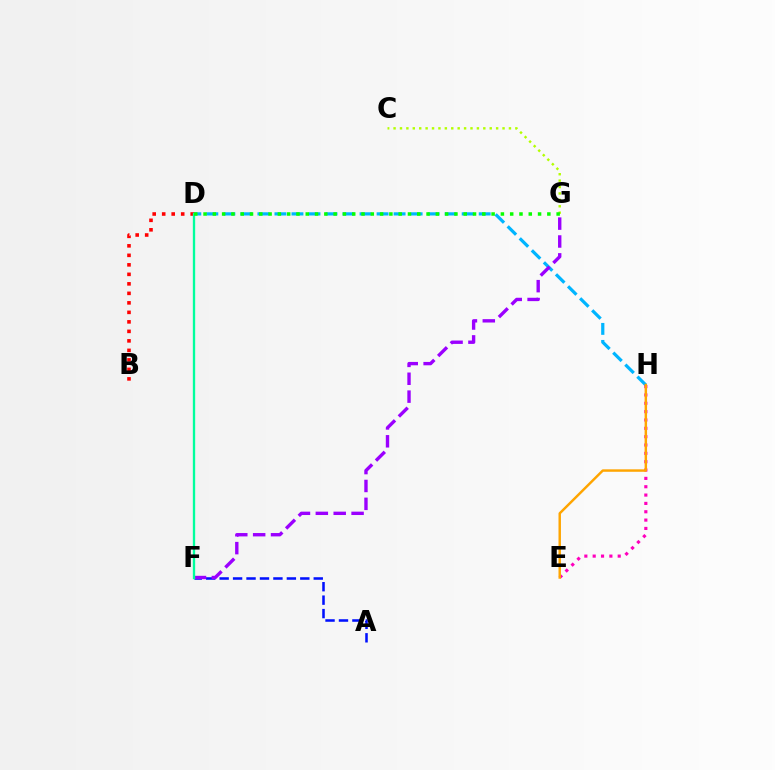{('A', 'F'): [{'color': '#0010ff', 'line_style': 'dashed', 'thickness': 1.83}], ('D', 'H'): [{'color': '#00b5ff', 'line_style': 'dashed', 'thickness': 2.31}], ('B', 'D'): [{'color': '#ff0000', 'line_style': 'dotted', 'thickness': 2.58}], ('C', 'G'): [{'color': '#b3ff00', 'line_style': 'dotted', 'thickness': 1.74}], ('E', 'H'): [{'color': '#ff00bd', 'line_style': 'dotted', 'thickness': 2.27}, {'color': '#ffa500', 'line_style': 'solid', 'thickness': 1.77}], ('F', 'G'): [{'color': '#9b00ff', 'line_style': 'dashed', 'thickness': 2.43}], ('D', 'F'): [{'color': '#00ff9d', 'line_style': 'solid', 'thickness': 1.68}], ('D', 'G'): [{'color': '#08ff00', 'line_style': 'dotted', 'thickness': 2.52}]}